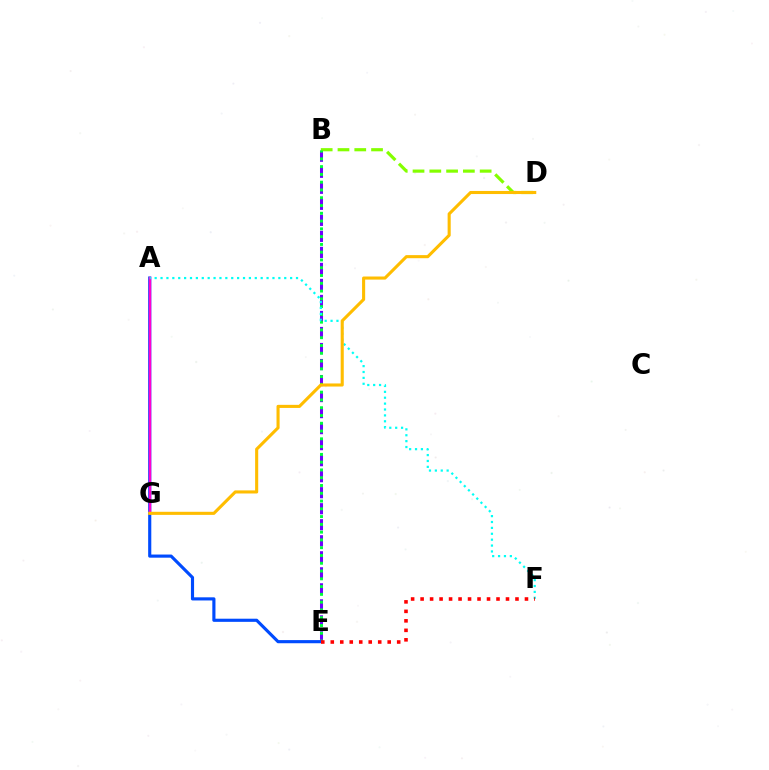{('B', 'E'): [{'color': '#7200ff', 'line_style': 'dashed', 'thickness': 2.18}, {'color': '#00ff39', 'line_style': 'dotted', 'thickness': 2.11}], ('B', 'D'): [{'color': '#84ff00', 'line_style': 'dashed', 'thickness': 2.28}], ('A', 'E'): [{'color': '#004bff', 'line_style': 'solid', 'thickness': 2.26}], ('A', 'G'): [{'color': '#ff00cf', 'line_style': 'solid', 'thickness': 1.73}], ('A', 'F'): [{'color': '#00fff6', 'line_style': 'dotted', 'thickness': 1.6}], ('D', 'G'): [{'color': '#ffbd00', 'line_style': 'solid', 'thickness': 2.22}], ('E', 'F'): [{'color': '#ff0000', 'line_style': 'dotted', 'thickness': 2.58}]}